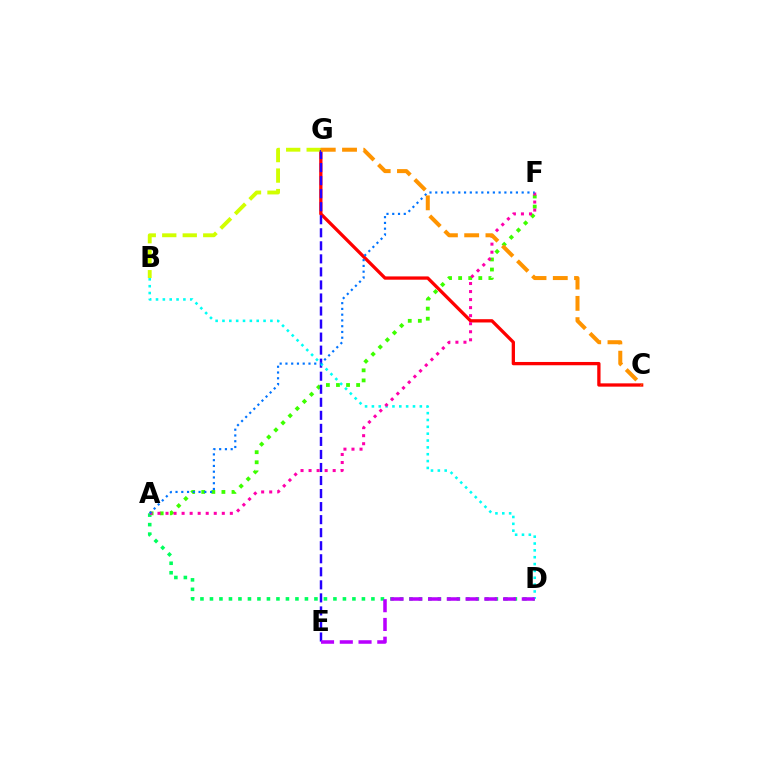{('C', 'G'): [{'color': '#ff0000', 'line_style': 'solid', 'thickness': 2.37}, {'color': '#ff9400', 'line_style': 'dashed', 'thickness': 2.89}], ('A', 'F'): [{'color': '#3dff00', 'line_style': 'dotted', 'thickness': 2.74}, {'color': '#ff00ac', 'line_style': 'dotted', 'thickness': 2.18}, {'color': '#0074ff', 'line_style': 'dotted', 'thickness': 1.57}], ('A', 'D'): [{'color': '#00ff5c', 'line_style': 'dotted', 'thickness': 2.58}], ('B', 'G'): [{'color': '#d1ff00', 'line_style': 'dashed', 'thickness': 2.78}], ('E', 'G'): [{'color': '#2500ff', 'line_style': 'dashed', 'thickness': 1.77}], ('B', 'D'): [{'color': '#00fff6', 'line_style': 'dotted', 'thickness': 1.86}], ('D', 'E'): [{'color': '#b900ff', 'line_style': 'dashed', 'thickness': 2.55}]}